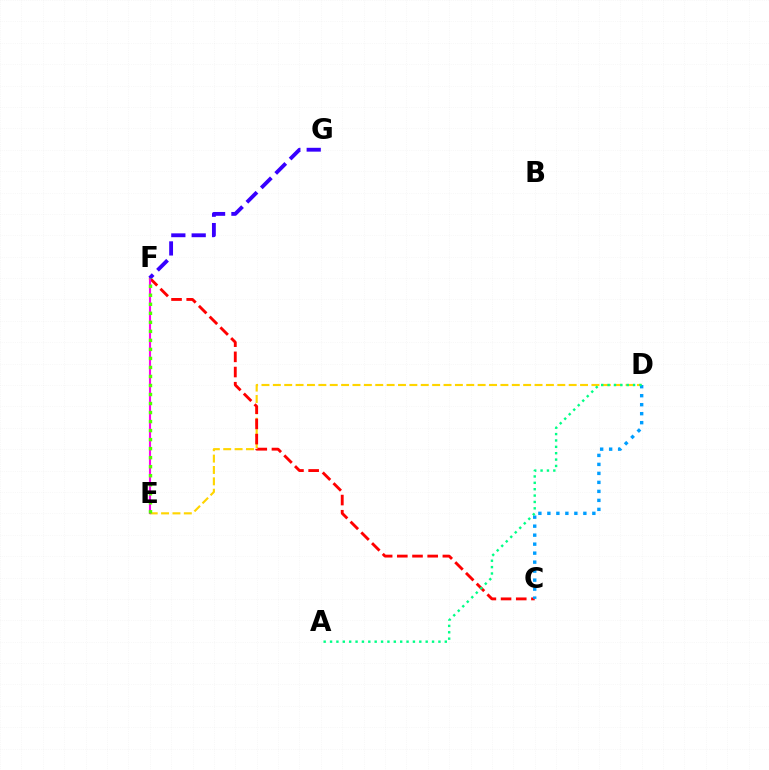{('D', 'E'): [{'color': '#ffd500', 'line_style': 'dashed', 'thickness': 1.55}], ('C', 'F'): [{'color': '#ff0000', 'line_style': 'dashed', 'thickness': 2.06}], ('E', 'F'): [{'color': '#ff00ed', 'line_style': 'solid', 'thickness': 1.53}, {'color': '#4fff00', 'line_style': 'dotted', 'thickness': 2.45}], ('C', 'D'): [{'color': '#009eff', 'line_style': 'dotted', 'thickness': 2.44}], ('F', 'G'): [{'color': '#3700ff', 'line_style': 'dashed', 'thickness': 2.77}], ('A', 'D'): [{'color': '#00ff86', 'line_style': 'dotted', 'thickness': 1.73}]}